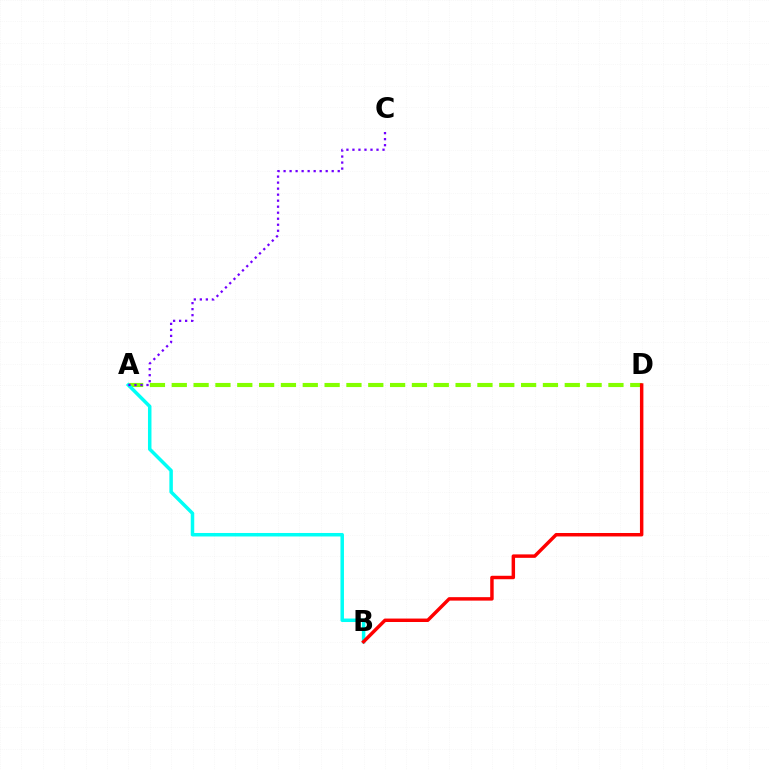{('A', 'D'): [{'color': '#84ff00', 'line_style': 'dashed', 'thickness': 2.97}], ('A', 'B'): [{'color': '#00fff6', 'line_style': 'solid', 'thickness': 2.52}], ('B', 'D'): [{'color': '#ff0000', 'line_style': 'solid', 'thickness': 2.49}], ('A', 'C'): [{'color': '#7200ff', 'line_style': 'dotted', 'thickness': 1.63}]}